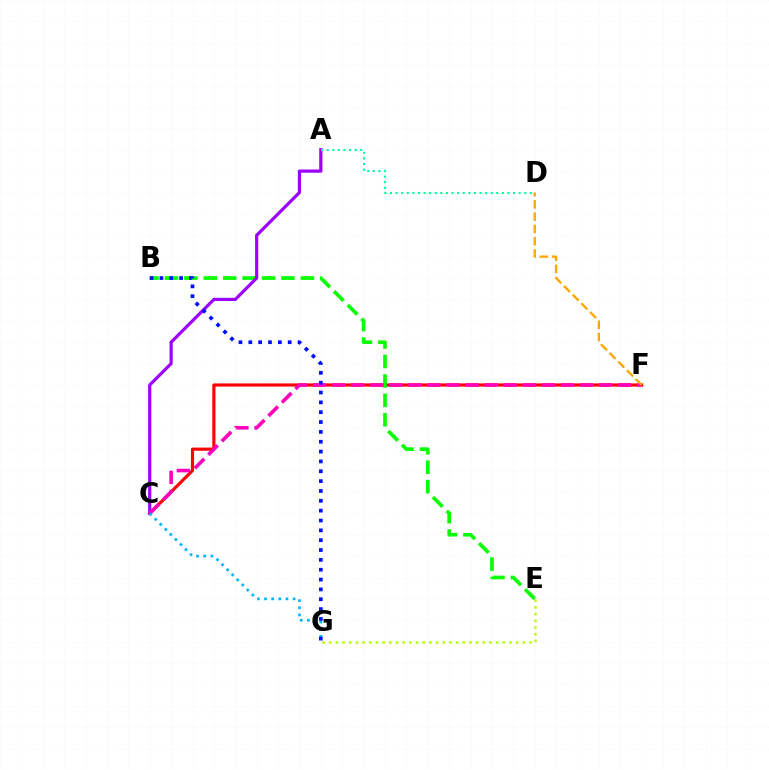{('C', 'F'): [{'color': '#ff0000', 'line_style': 'solid', 'thickness': 2.27}, {'color': '#ff00bd', 'line_style': 'dashed', 'thickness': 2.59}], ('E', 'G'): [{'color': '#b3ff00', 'line_style': 'dotted', 'thickness': 1.81}], ('B', 'E'): [{'color': '#08ff00', 'line_style': 'dashed', 'thickness': 2.64}], ('A', 'C'): [{'color': '#9b00ff', 'line_style': 'solid', 'thickness': 2.3}], ('A', 'D'): [{'color': '#00ff9d', 'line_style': 'dotted', 'thickness': 1.52}], ('C', 'G'): [{'color': '#00b5ff', 'line_style': 'dotted', 'thickness': 1.94}], ('B', 'G'): [{'color': '#0010ff', 'line_style': 'dotted', 'thickness': 2.67}], ('D', 'F'): [{'color': '#ffa500', 'line_style': 'dashed', 'thickness': 1.67}]}